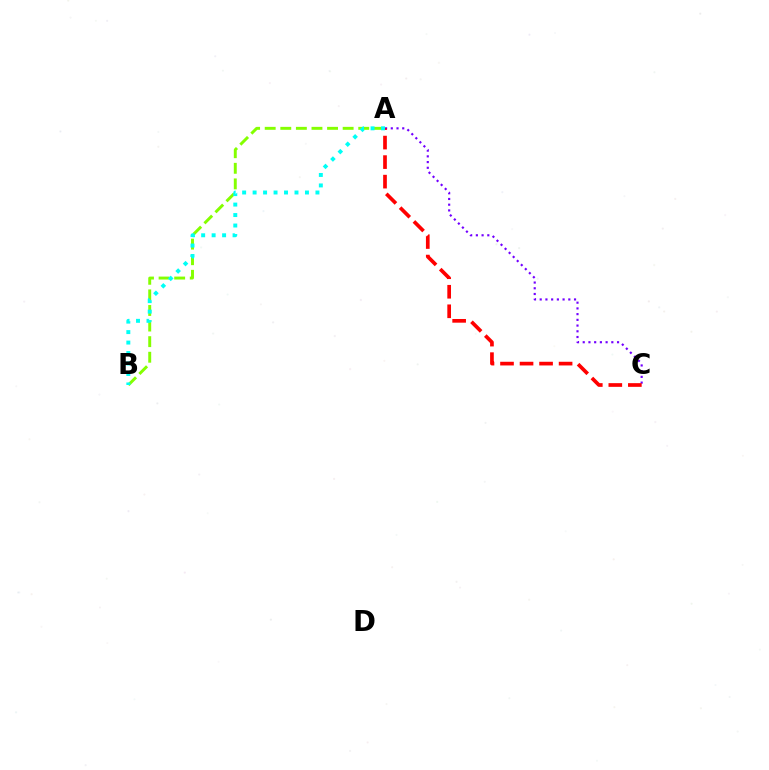{('A', 'B'): [{'color': '#84ff00', 'line_style': 'dashed', 'thickness': 2.12}, {'color': '#00fff6', 'line_style': 'dotted', 'thickness': 2.84}], ('A', 'C'): [{'color': '#7200ff', 'line_style': 'dotted', 'thickness': 1.55}, {'color': '#ff0000', 'line_style': 'dashed', 'thickness': 2.65}]}